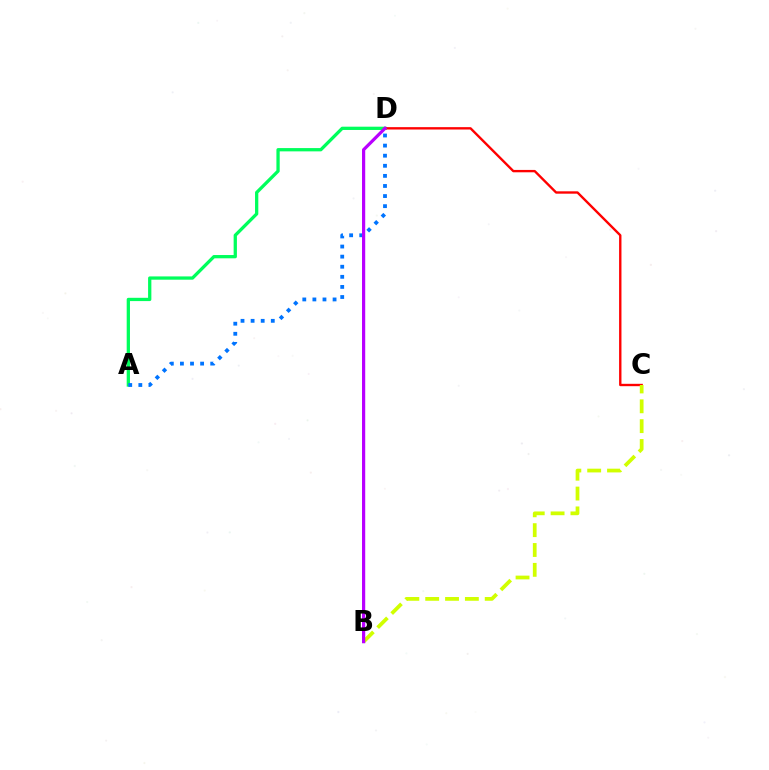{('A', 'D'): [{'color': '#00ff5c', 'line_style': 'solid', 'thickness': 2.36}, {'color': '#0074ff', 'line_style': 'dotted', 'thickness': 2.74}], ('C', 'D'): [{'color': '#ff0000', 'line_style': 'solid', 'thickness': 1.7}], ('B', 'C'): [{'color': '#d1ff00', 'line_style': 'dashed', 'thickness': 2.7}], ('B', 'D'): [{'color': '#b900ff', 'line_style': 'solid', 'thickness': 2.31}]}